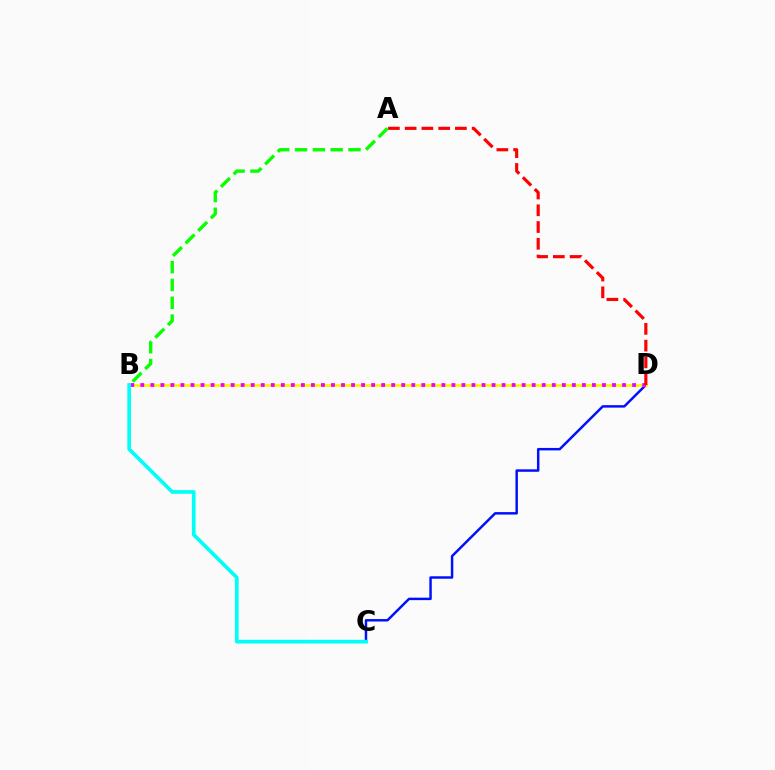{('C', 'D'): [{'color': '#0010ff', 'line_style': 'solid', 'thickness': 1.78}], ('B', 'D'): [{'color': '#fcf500', 'line_style': 'solid', 'thickness': 1.98}, {'color': '#ee00ff', 'line_style': 'dotted', 'thickness': 2.73}], ('B', 'C'): [{'color': '#00fff6', 'line_style': 'solid', 'thickness': 2.64}], ('A', 'D'): [{'color': '#ff0000', 'line_style': 'dashed', 'thickness': 2.28}], ('A', 'B'): [{'color': '#08ff00', 'line_style': 'dashed', 'thickness': 2.42}]}